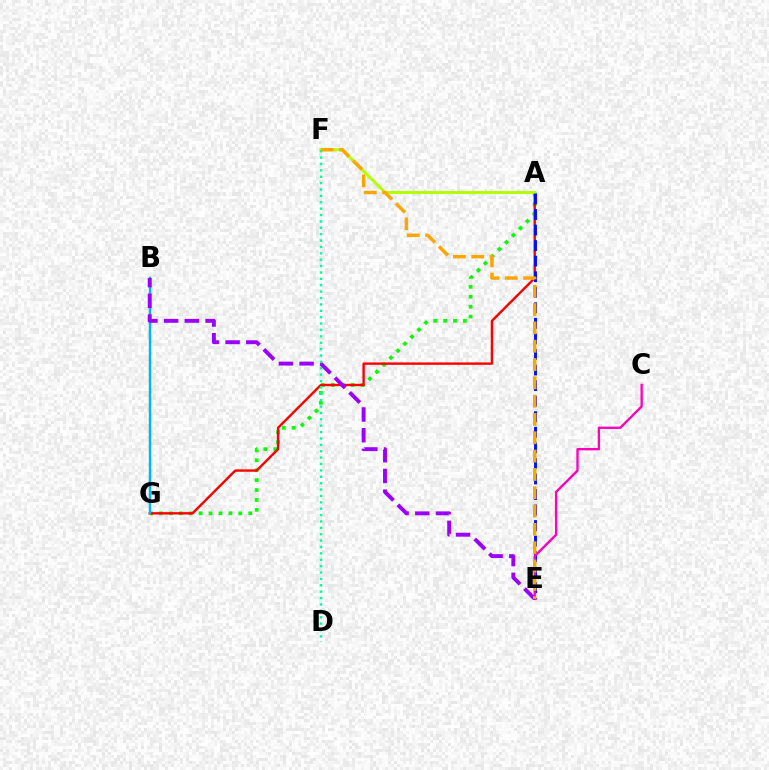{('A', 'G'): [{'color': '#08ff00', 'line_style': 'dotted', 'thickness': 2.69}, {'color': '#ff0000', 'line_style': 'solid', 'thickness': 1.72}], ('A', 'F'): [{'color': '#b3ff00', 'line_style': 'solid', 'thickness': 2.17}], ('A', 'E'): [{'color': '#0010ff', 'line_style': 'dashed', 'thickness': 2.11}], ('B', 'G'): [{'color': '#00b5ff', 'line_style': 'solid', 'thickness': 1.78}], ('C', 'E'): [{'color': '#ff00bd', 'line_style': 'solid', 'thickness': 1.68}], ('B', 'E'): [{'color': '#9b00ff', 'line_style': 'dashed', 'thickness': 2.81}], ('D', 'F'): [{'color': '#00ff9d', 'line_style': 'dotted', 'thickness': 1.73}], ('E', 'F'): [{'color': '#ffa500', 'line_style': 'dashed', 'thickness': 2.49}]}